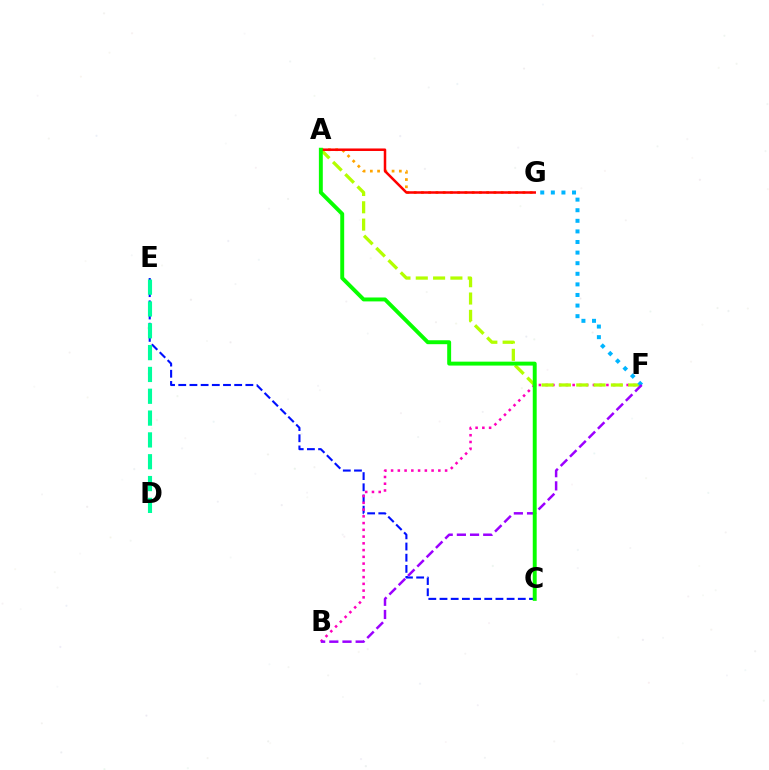{('C', 'E'): [{'color': '#0010ff', 'line_style': 'dashed', 'thickness': 1.52}], ('D', 'E'): [{'color': '#00ff9d', 'line_style': 'dashed', 'thickness': 2.96}], ('B', 'F'): [{'color': '#ff00bd', 'line_style': 'dotted', 'thickness': 1.83}, {'color': '#9b00ff', 'line_style': 'dashed', 'thickness': 1.79}], ('A', 'F'): [{'color': '#b3ff00', 'line_style': 'dashed', 'thickness': 2.35}], ('F', 'G'): [{'color': '#00b5ff', 'line_style': 'dotted', 'thickness': 2.88}], ('A', 'G'): [{'color': '#ffa500', 'line_style': 'dotted', 'thickness': 1.97}, {'color': '#ff0000', 'line_style': 'solid', 'thickness': 1.81}], ('A', 'C'): [{'color': '#08ff00', 'line_style': 'solid', 'thickness': 2.82}]}